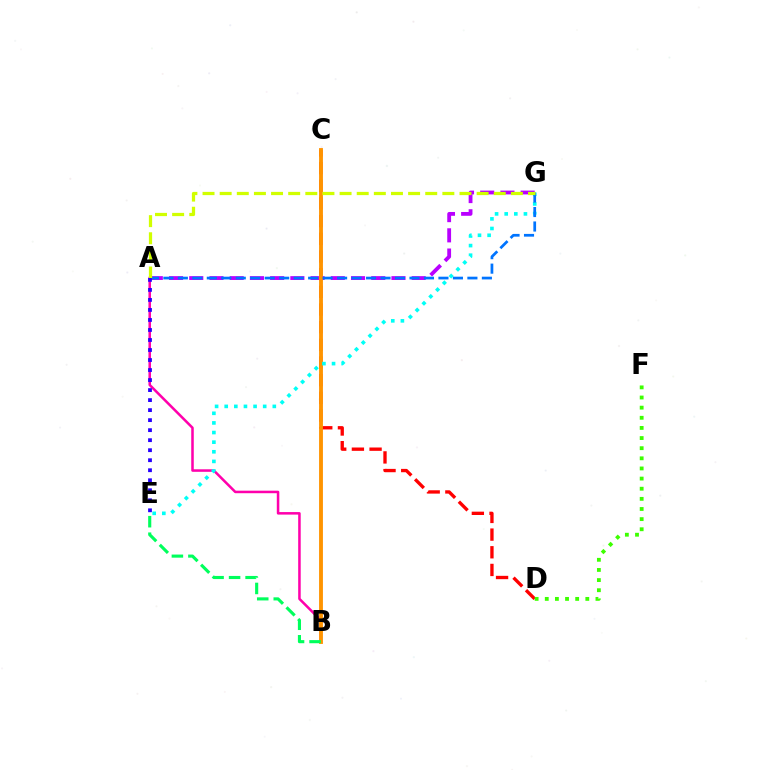{('C', 'D'): [{'color': '#ff0000', 'line_style': 'dashed', 'thickness': 2.4}], ('A', 'B'): [{'color': '#ff00ac', 'line_style': 'solid', 'thickness': 1.82}], ('A', 'G'): [{'color': '#b900ff', 'line_style': 'dashed', 'thickness': 2.75}, {'color': '#0074ff', 'line_style': 'dashed', 'thickness': 1.97}, {'color': '#d1ff00', 'line_style': 'dashed', 'thickness': 2.33}], ('B', 'C'): [{'color': '#ff9400', 'line_style': 'solid', 'thickness': 2.77}], ('E', 'G'): [{'color': '#00fff6', 'line_style': 'dotted', 'thickness': 2.61}], ('B', 'E'): [{'color': '#00ff5c', 'line_style': 'dashed', 'thickness': 2.24}], ('A', 'E'): [{'color': '#2500ff', 'line_style': 'dotted', 'thickness': 2.72}], ('D', 'F'): [{'color': '#3dff00', 'line_style': 'dotted', 'thickness': 2.75}]}